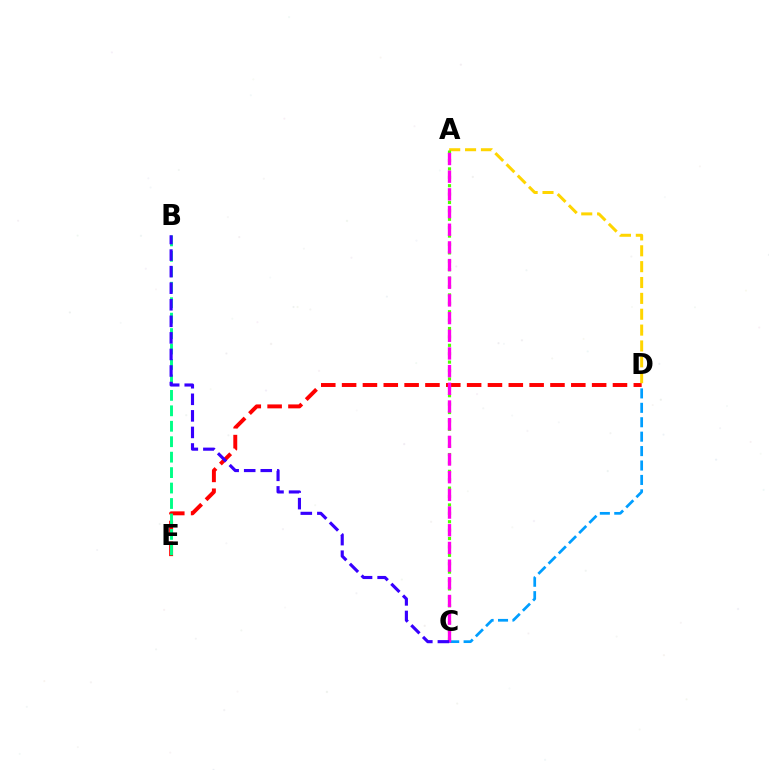{('D', 'E'): [{'color': '#ff0000', 'line_style': 'dashed', 'thickness': 2.83}], ('A', 'D'): [{'color': '#ffd500', 'line_style': 'dashed', 'thickness': 2.15}], ('C', 'D'): [{'color': '#009eff', 'line_style': 'dashed', 'thickness': 1.96}], ('A', 'C'): [{'color': '#4fff00', 'line_style': 'dotted', 'thickness': 2.28}, {'color': '#ff00ed', 'line_style': 'dashed', 'thickness': 2.4}], ('B', 'E'): [{'color': '#00ff86', 'line_style': 'dashed', 'thickness': 2.1}], ('B', 'C'): [{'color': '#3700ff', 'line_style': 'dashed', 'thickness': 2.25}]}